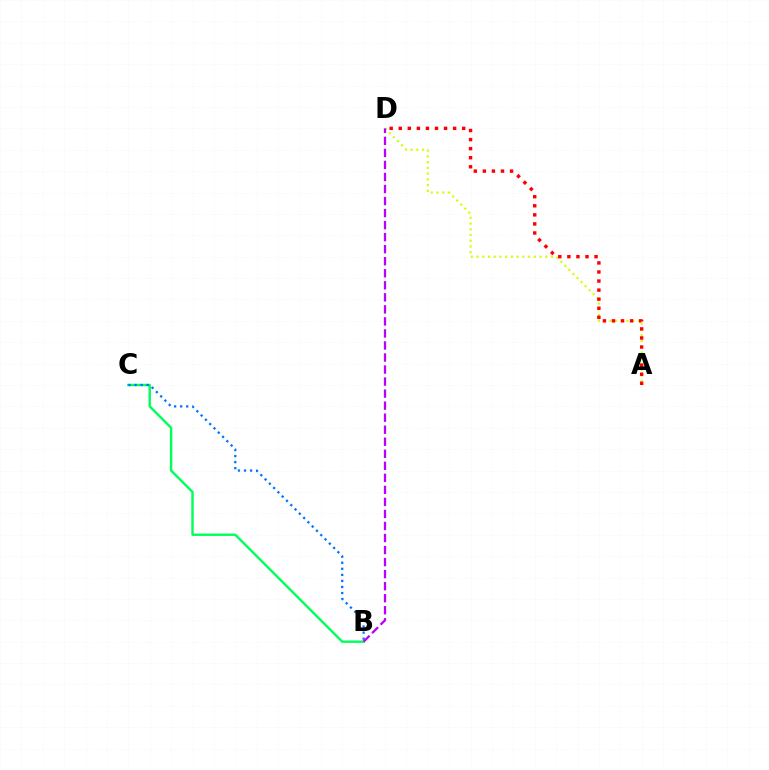{('B', 'C'): [{'color': '#00ff5c', 'line_style': 'solid', 'thickness': 1.73}, {'color': '#0074ff', 'line_style': 'dotted', 'thickness': 1.65}], ('A', 'D'): [{'color': '#d1ff00', 'line_style': 'dotted', 'thickness': 1.56}, {'color': '#ff0000', 'line_style': 'dotted', 'thickness': 2.46}], ('B', 'D'): [{'color': '#b900ff', 'line_style': 'dashed', 'thickness': 1.63}]}